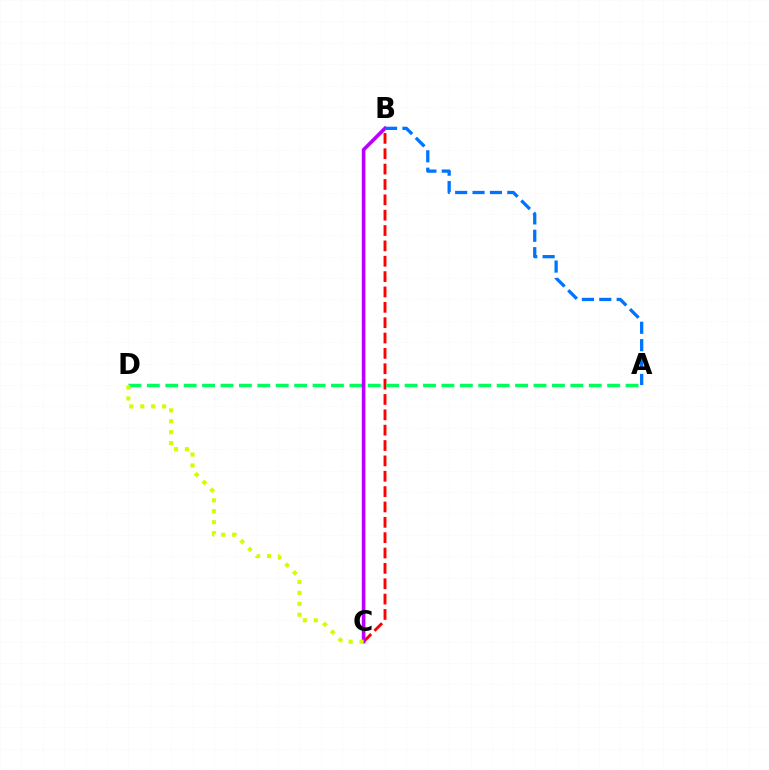{('B', 'C'): [{'color': '#ff0000', 'line_style': 'dashed', 'thickness': 2.09}, {'color': '#b900ff', 'line_style': 'solid', 'thickness': 2.61}], ('A', 'D'): [{'color': '#00ff5c', 'line_style': 'dashed', 'thickness': 2.5}], ('C', 'D'): [{'color': '#d1ff00', 'line_style': 'dotted', 'thickness': 2.97}], ('A', 'B'): [{'color': '#0074ff', 'line_style': 'dashed', 'thickness': 2.36}]}